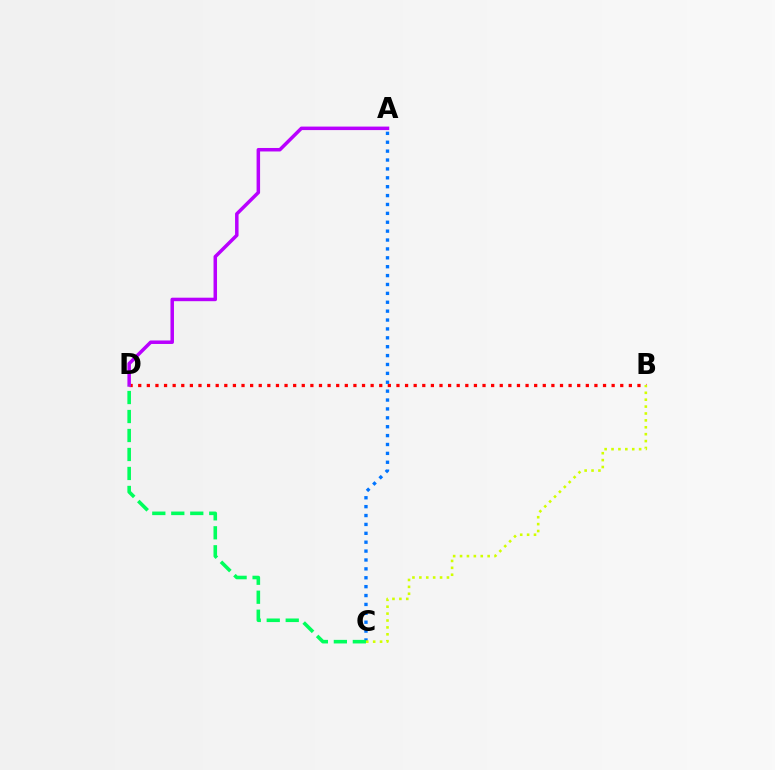{('B', 'D'): [{'color': '#ff0000', 'line_style': 'dotted', 'thickness': 2.34}], ('A', 'C'): [{'color': '#0074ff', 'line_style': 'dotted', 'thickness': 2.42}], ('B', 'C'): [{'color': '#d1ff00', 'line_style': 'dotted', 'thickness': 1.87}], ('A', 'D'): [{'color': '#b900ff', 'line_style': 'solid', 'thickness': 2.52}], ('C', 'D'): [{'color': '#00ff5c', 'line_style': 'dashed', 'thickness': 2.58}]}